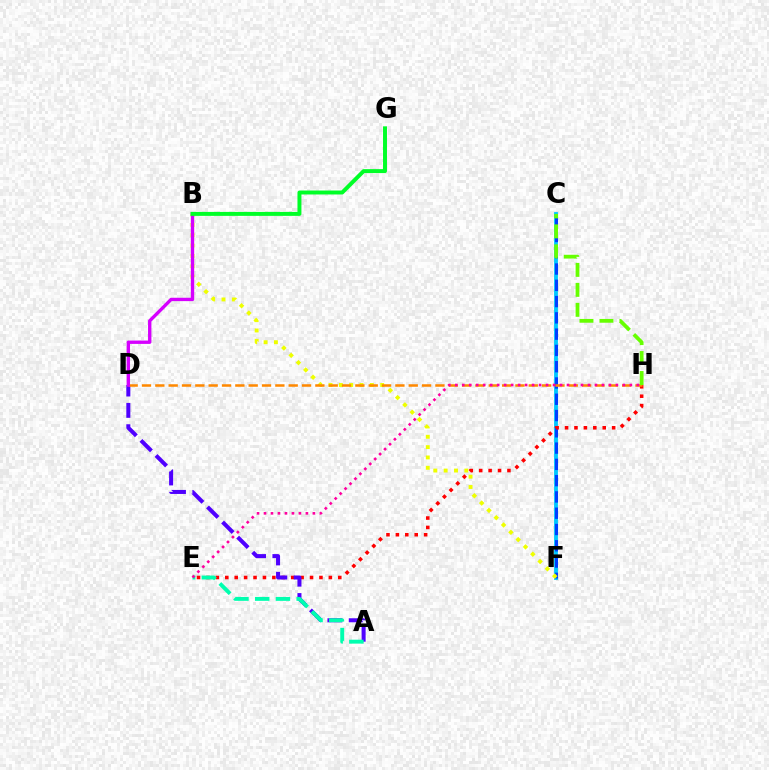{('C', 'F'): [{'color': '#00c7ff', 'line_style': 'solid', 'thickness': 2.76}, {'color': '#003fff', 'line_style': 'dashed', 'thickness': 2.21}], ('B', 'F'): [{'color': '#eeff00', 'line_style': 'dotted', 'thickness': 2.81}], ('E', 'H'): [{'color': '#ff0000', 'line_style': 'dotted', 'thickness': 2.56}, {'color': '#ff00a0', 'line_style': 'dotted', 'thickness': 1.9}], ('A', 'D'): [{'color': '#4f00ff', 'line_style': 'dashed', 'thickness': 2.9}], ('D', 'H'): [{'color': '#ff8800', 'line_style': 'dashed', 'thickness': 1.81}], ('B', 'D'): [{'color': '#d600ff', 'line_style': 'solid', 'thickness': 2.42}], ('A', 'E'): [{'color': '#00ffaf', 'line_style': 'dashed', 'thickness': 2.82}], ('C', 'H'): [{'color': '#66ff00', 'line_style': 'dashed', 'thickness': 2.71}], ('B', 'G'): [{'color': '#00ff27', 'line_style': 'solid', 'thickness': 2.85}]}